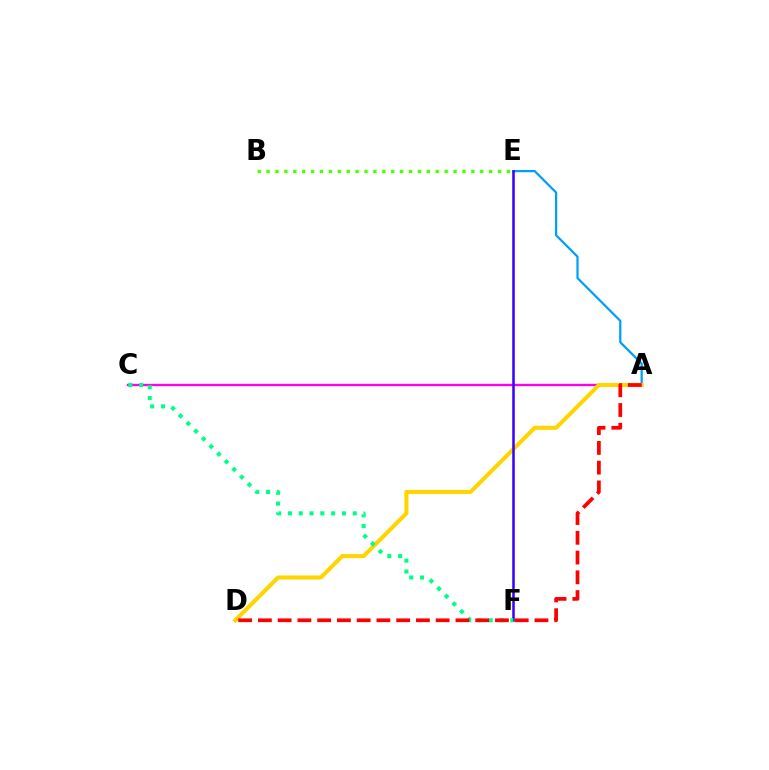{('B', 'E'): [{'color': '#4fff00', 'line_style': 'dotted', 'thickness': 2.42}], ('A', 'C'): [{'color': '#ff00ed', 'line_style': 'solid', 'thickness': 1.69}], ('A', 'E'): [{'color': '#009eff', 'line_style': 'solid', 'thickness': 1.61}], ('A', 'D'): [{'color': '#ffd500', 'line_style': 'solid', 'thickness': 2.92}, {'color': '#ff0000', 'line_style': 'dashed', 'thickness': 2.68}], ('E', 'F'): [{'color': '#3700ff', 'line_style': 'solid', 'thickness': 1.82}], ('C', 'F'): [{'color': '#00ff86', 'line_style': 'dotted', 'thickness': 2.94}]}